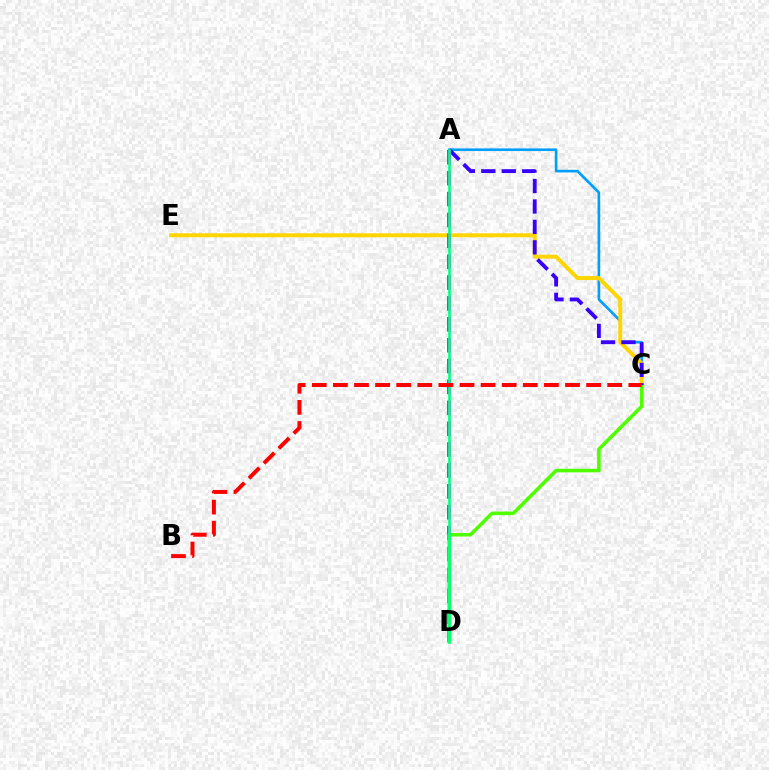{('A', 'C'): [{'color': '#009eff', 'line_style': 'solid', 'thickness': 1.91}, {'color': '#3700ff', 'line_style': 'dashed', 'thickness': 2.78}], ('C', 'E'): [{'color': '#ffd500', 'line_style': 'solid', 'thickness': 2.86}], ('A', 'D'): [{'color': '#ff00ed', 'line_style': 'dashed', 'thickness': 2.84}, {'color': '#00ff86', 'line_style': 'solid', 'thickness': 1.9}], ('C', 'D'): [{'color': '#4fff00', 'line_style': 'solid', 'thickness': 2.55}], ('B', 'C'): [{'color': '#ff0000', 'line_style': 'dashed', 'thickness': 2.87}]}